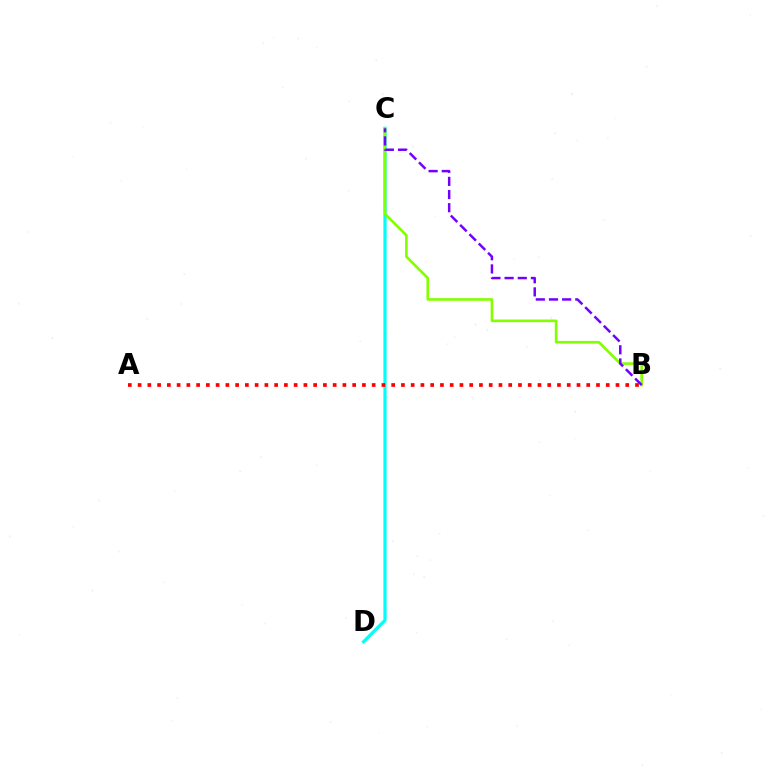{('C', 'D'): [{'color': '#00fff6', 'line_style': 'solid', 'thickness': 2.31}], ('B', 'C'): [{'color': '#84ff00', 'line_style': 'solid', 'thickness': 1.9}, {'color': '#7200ff', 'line_style': 'dashed', 'thickness': 1.79}], ('A', 'B'): [{'color': '#ff0000', 'line_style': 'dotted', 'thickness': 2.65}]}